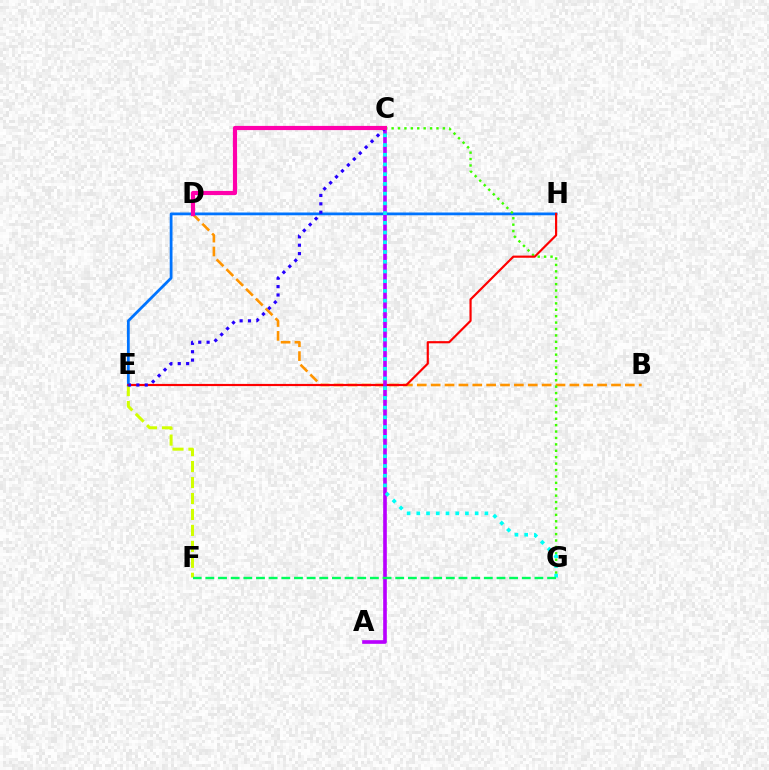{('E', 'F'): [{'color': '#d1ff00', 'line_style': 'dashed', 'thickness': 2.17}], ('B', 'D'): [{'color': '#ff9400', 'line_style': 'dashed', 'thickness': 1.88}], ('E', 'H'): [{'color': '#0074ff', 'line_style': 'solid', 'thickness': 2.0}, {'color': '#ff0000', 'line_style': 'solid', 'thickness': 1.56}], ('C', 'G'): [{'color': '#3dff00', 'line_style': 'dotted', 'thickness': 1.74}, {'color': '#00fff6', 'line_style': 'dotted', 'thickness': 2.64}], ('A', 'C'): [{'color': '#b900ff', 'line_style': 'solid', 'thickness': 2.63}], ('F', 'G'): [{'color': '#00ff5c', 'line_style': 'dashed', 'thickness': 1.72}], ('C', 'E'): [{'color': '#2500ff', 'line_style': 'dotted', 'thickness': 2.28}], ('C', 'D'): [{'color': '#ff00ac', 'line_style': 'solid', 'thickness': 3.0}]}